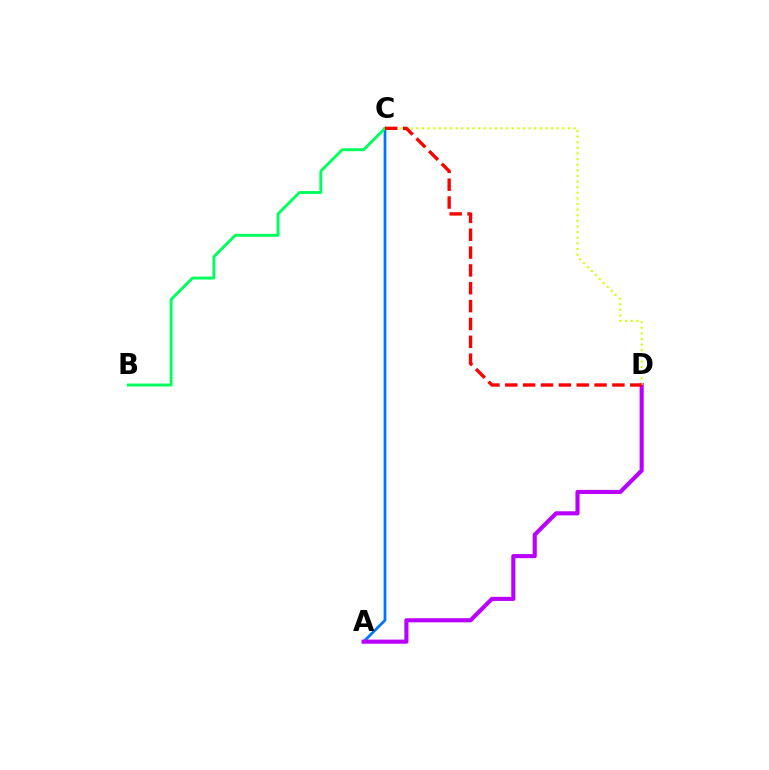{('A', 'C'): [{'color': '#0074ff', 'line_style': 'solid', 'thickness': 1.96}], ('A', 'D'): [{'color': '#b900ff', 'line_style': 'solid', 'thickness': 2.96}], ('C', 'D'): [{'color': '#d1ff00', 'line_style': 'dotted', 'thickness': 1.53}, {'color': '#ff0000', 'line_style': 'dashed', 'thickness': 2.42}], ('B', 'C'): [{'color': '#00ff5c', 'line_style': 'solid', 'thickness': 2.09}]}